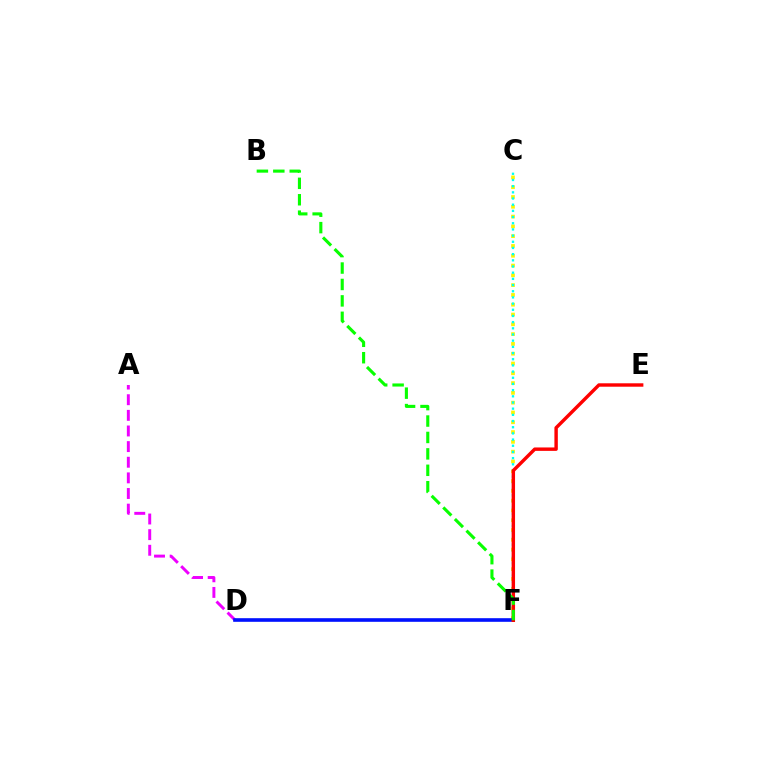{('C', 'F'): [{'color': '#fcf500', 'line_style': 'dotted', 'thickness': 2.66}, {'color': '#00fff6', 'line_style': 'dotted', 'thickness': 1.68}], ('A', 'D'): [{'color': '#ee00ff', 'line_style': 'dashed', 'thickness': 2.12}], ('D', 'F'): [{'color': '#0010ff', 'line_style': 'solid', 'thickness': 2.6}], ('E', 'F'): [{'color': '#ff0000', 'line_style': 'solid', 'thickness': 2.46}], ('B', 'F'): [{'color': '#08ff00', 'line_style': 'dashed', 'thickness': 2.23}]}